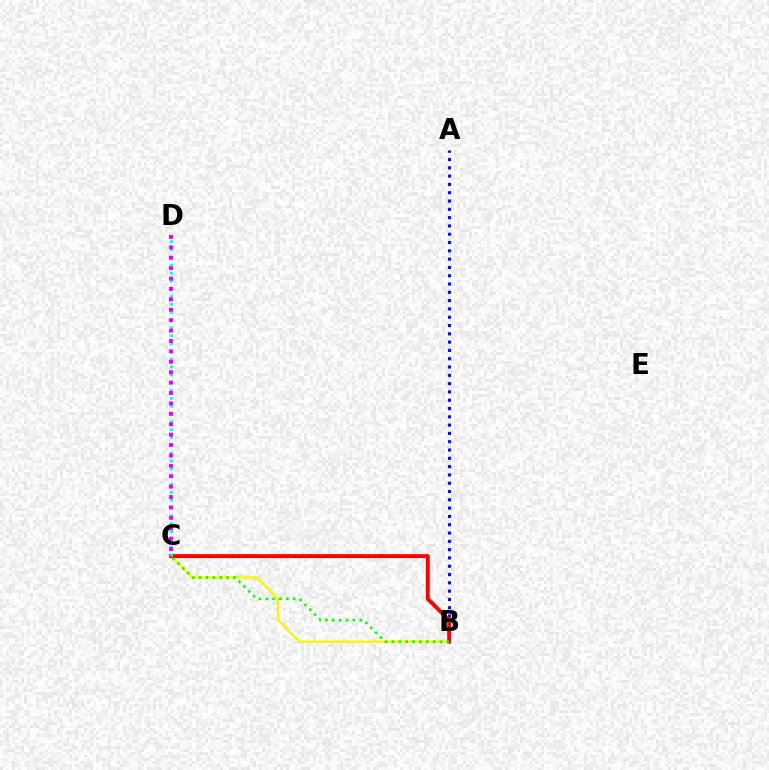{('B', 'C'): [{'color': '#fcf500', 'line_style': 'solid', 'thickness': 1.66}, {'color': '#ff0000', 'line_style': 'solid', 'thickness': 2.83}, {'color': '#08ff00', 'line_style': 'dotted', 'thickness': 1.86}], ('A', 'B'): [{'color': '#0010ff', 'line_style': 'dotted', 'thickness': 2.26}], ('C', 'D'): [{'color': '#00fff6', 'line_style': 'dotted', 'thickness': 2.13}, {'color': '#ee00ff', 'line_style': 'dotted', 'thickness': 2.83}]}